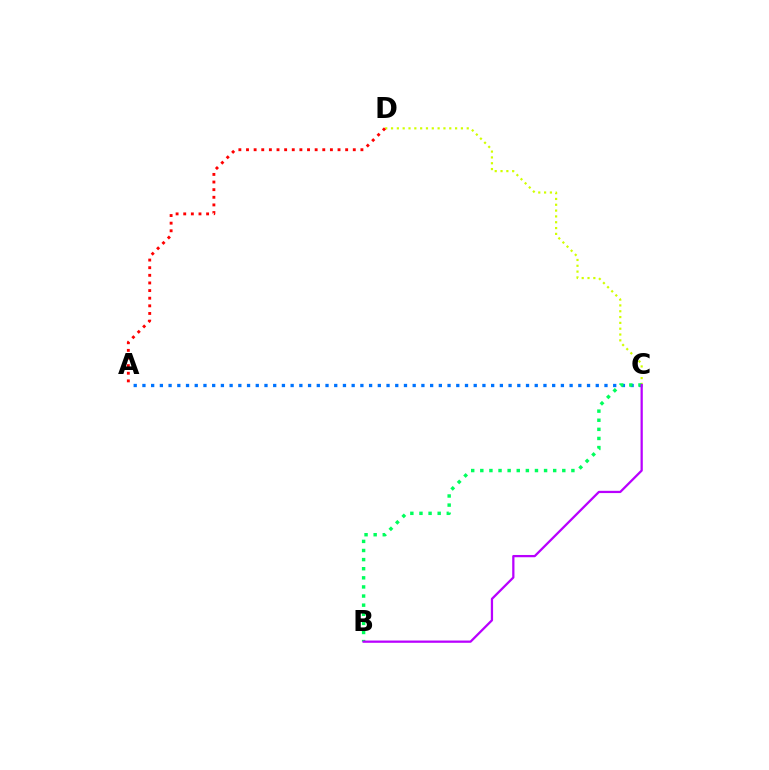{('A', 'C'): [{'color': '#0074ff', 'line_style': 'dotted', 'thickness': 2.37}], ('C', 'D'): [{'color': '#d1ff00', 'line_style': 'dotted', 'thickness': 1.58}], ('B', 'C'): [{'color': '#00ff5c', 'line_style': 'dotted', 'thickness': 2.48}, {'color': '#b900ff', 'line_style': 'solid', 'thickness': 1.63}], ('A', 'D'): [{'color': '#ff0000', 'line_style': 'dotted', 'thickness': 2.07}]}